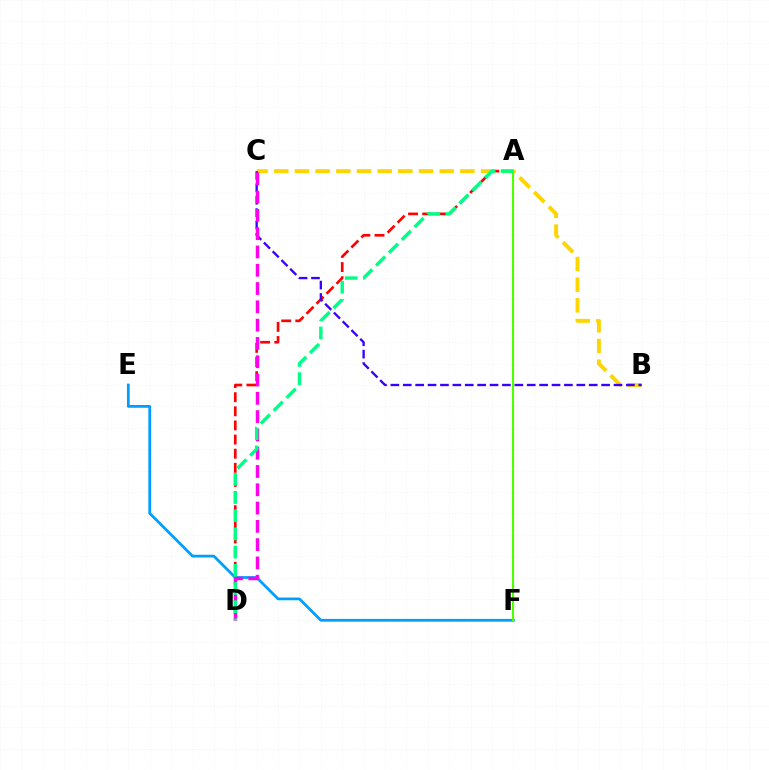{('A', 'D'): [{'color': '#ff0000', 'line_style': 'dashed', 'thickness': 1.92}, {'color': '#00ff86', 'line_style': 'dashed', 'thickness': 2.47}], ('B', 'C'): [{'color': '#ffd500', 'line_style': 'dashed', 'thickness': 2.81}, {'color': '#3700ff', 'line_style': 'dashed', 'thickness': 1.68}], ('E', 'F'): [{'color': '#009eff', 'line_style': 'solid', 'thickness': 1.98}], ('C', 'D'): [{'color': '#ff00ed', 'line_style': 'dashed', 'thickness': 2.49}], ('A', 'F'): [{'color': '#4fff00', 'line_style': 'solid', 'thickness': 1.54}]}